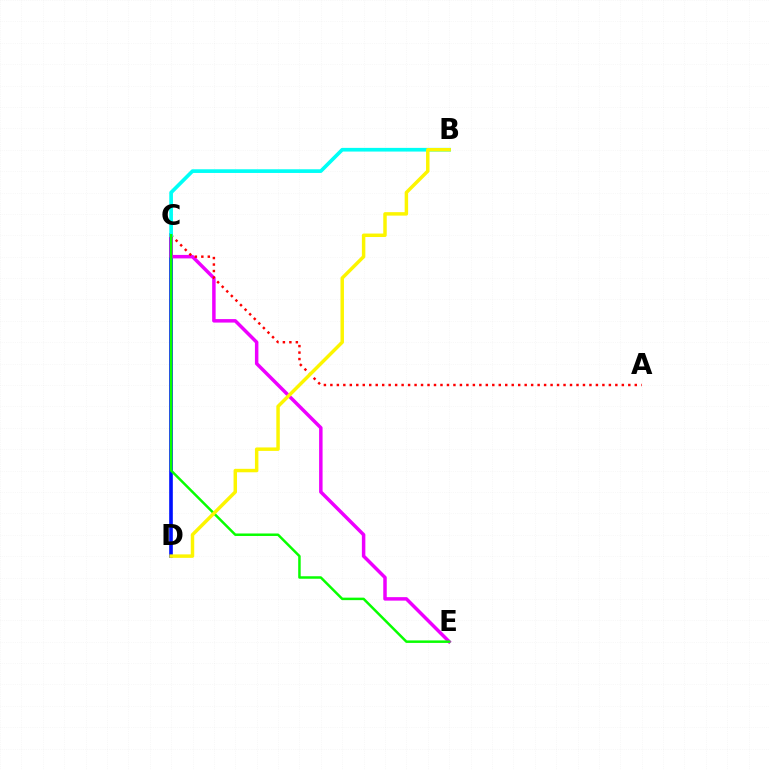{('C', 'D'): [{'color': '#0010ff', 'line_style': 'solid', 'thickness': 2.62}], ('C', 'E'): [{'color': '#ee00ff', 'line_style': 'solid', 'thickness': 2.51}, {'color': '#08ff00', 'line_style': 'solid', 'thickness': 1.79}], ('A', 'C'): [{'color': '#ff0000', 'line_style': 'dotted', 'thickness': 1.76}], ('B', 'C'): [{'color': '#00fff6', 'line_style': 'solid', 'thickness': 2.65}], ('B', 'D'): [{'color': '#fcf500', 'line_style': 'solid', 'thickness': 2.49}]}